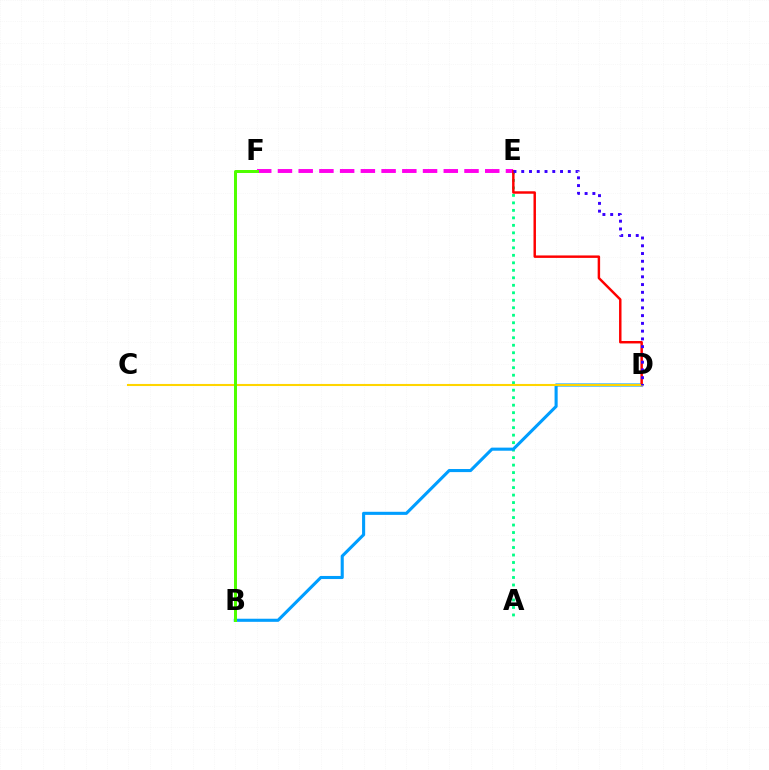{('A', 'E'): [{'color': '#00ff86', 'line_style': 'dotted', 'thickness': 2.04}], ('E', 'F'): [{'color': '#ff00ed', 'line_style': 'dashed', 'thickness': 2.82}], ('B', 'D'): [{'color': '#009eff', 'line_style': 'solid', 'thickness': 2.22}], ('D', 'E'): [{'color': '#ff0000', 'line_style': 'solid', 'thickness': 1.77}, {'color': '#3700ff', 'line_style': 'dotted', 'thickness': 2.11}], ('C', 'D'): [{'color': '#ffd500', 'line_style': 'solid', 'thickness': 1.51}], ('B', 'F'): [{'color': '#4fff00', 'line_style': 'solid', 'thickness': 2.16}]}